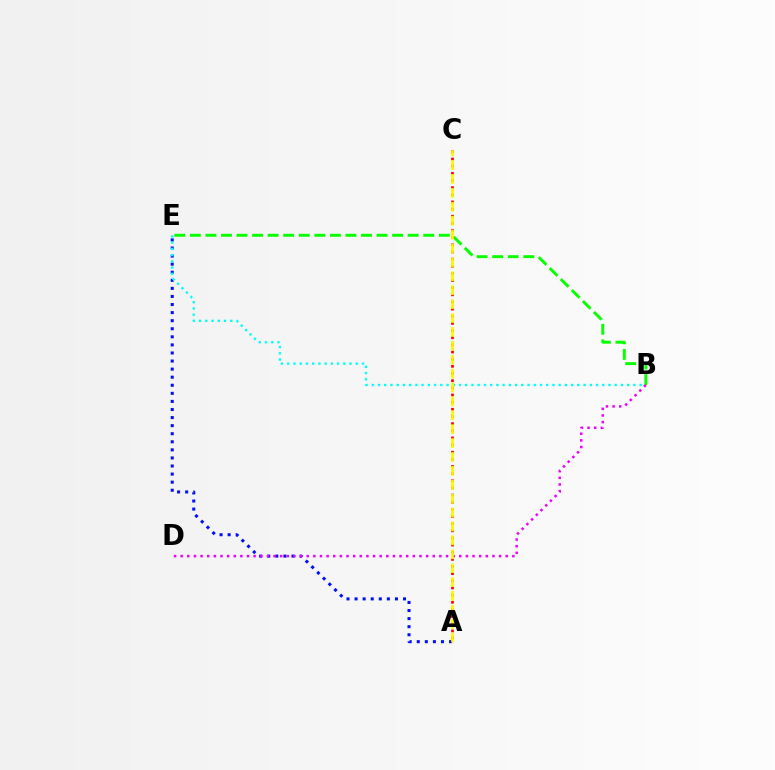{('A', 'E'): [{'color': '#0010ff', 'line_style': 'dotted', 'thickness': 2.19}], ('B', 'E'): [{'color': '#00fff6', 'line_style': 'dotted', 'thickness': 1.69}, {'color': '#08ff00', 'line_style': 'dashed', 'thickness': 2.11}], ('B', 'D'): [{'color': '#ee00ff', 'line_style': 'dotted', 'thickness': 1.8}], ('A', 'C'): [{'color': '#ff0000', 'line_style': 'dotted', 'thickness': 1.94}, {'color': '#fcf500', 'line_style': 'dashed', 'thickness': 1.89}]}